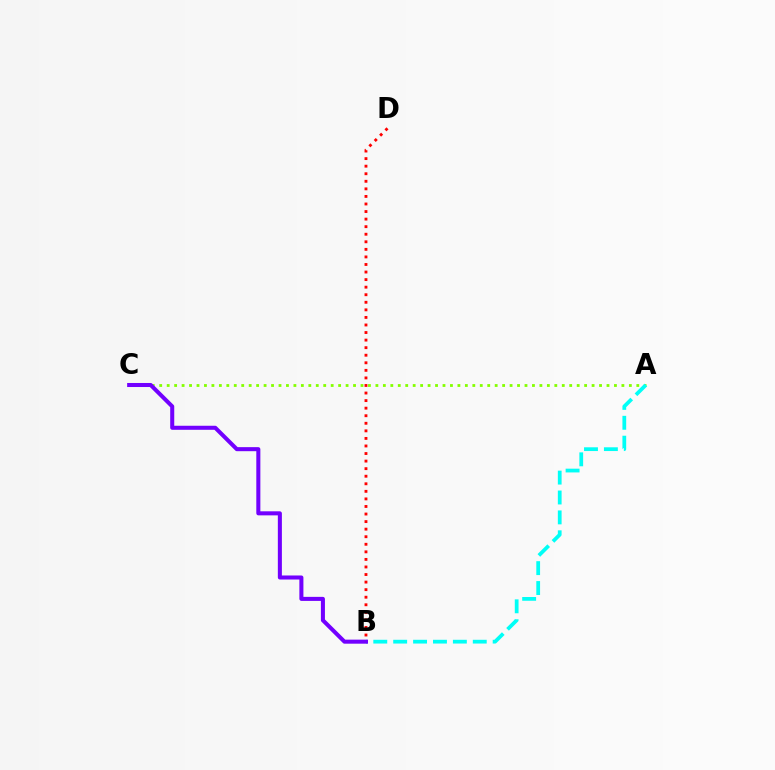{('B', 'D'): [{'color': '#ff0000', 'line_style': 'dotted', 'thickness': 2.05}], ('A', 'C'): [{'color': '#84ff00', 'line_style': 'dotted', 'thickness': 2.03}], ('A', 'B'): [{'color': '#00fff6', 'line_style': 'dashed', 'thickness': 2.7}], ('B', 'C'): [{'color': '#7200ff', 'line_style': 'solid', 'thickness': 2.91}]}